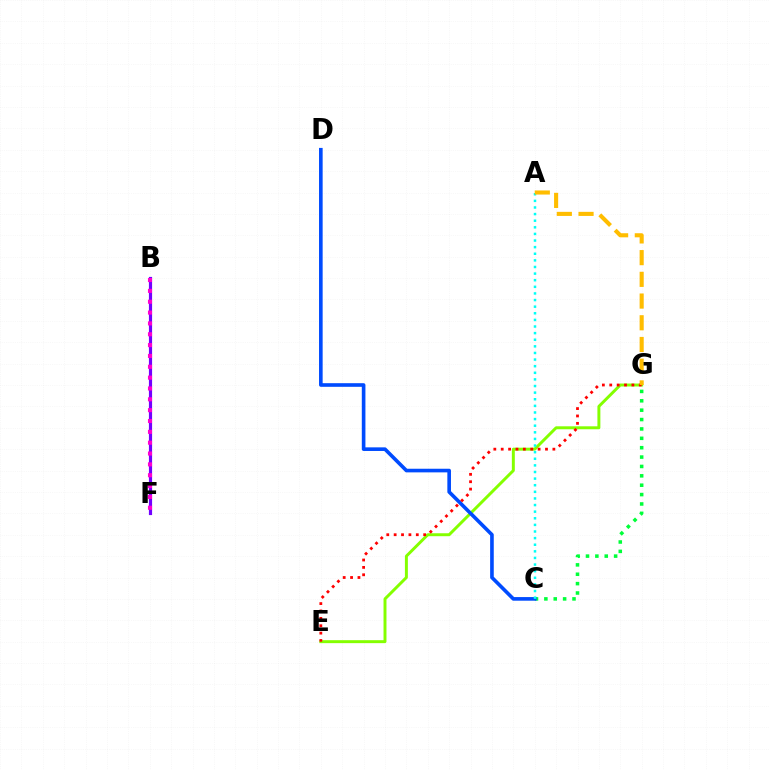{('E', 'G'): [{'color': '#84ff00', 'line_style': 'solid', 'thickness': 2.13}, {'color': '#ff0000', 'line_style': 'dotted', 'thickness': 2.01}], ('B', 'F'): [{'color': '#7200ff', 'line_style': 'solid', 'thickness': 2.28}, {'color': '#ff00cf', 'line_style': 'dotted', 'thickness': 2.95}], ('C', 'G'): [{'color': '#00ff39', 'line_style': 'dotted', 'thickness': 2.55}], ('C', 'D'): [{'color': '#004bff', 'line_style': 'solid', 'thickness': 2.61}], ('A', 'C'): [{'color': '#00fff6', 'line_style': 'dotted', 'thickness': 1.8}], ('A', 'G'): [{'color': '#ffbd00', 'line_style': 'dashed', 'thickness': 2.95}]}